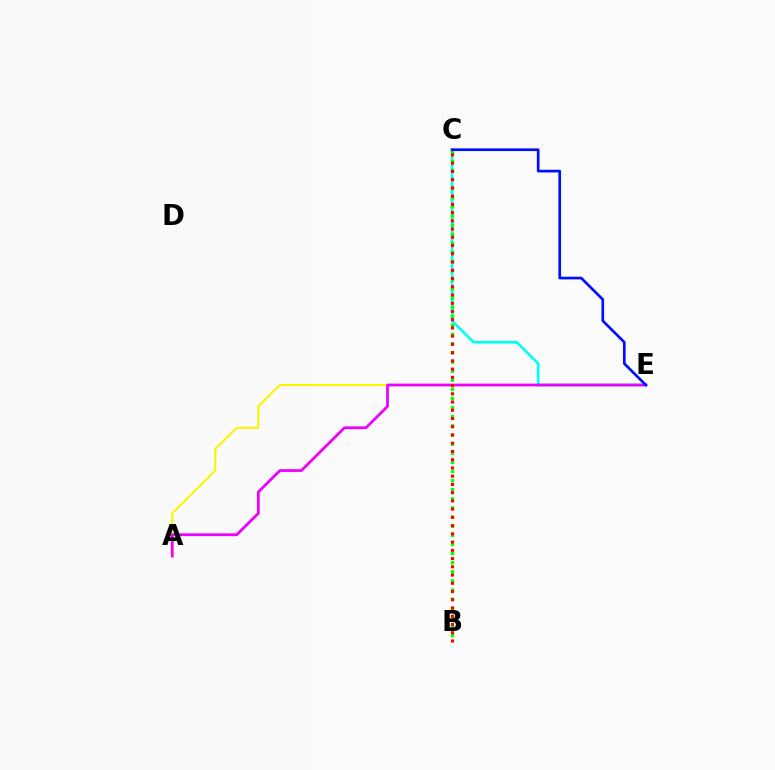{('A', 'E'): [{'color': '#fcf500', 'line_style': 'solid', 'thickness': 1.52}, {'color': '#ee00ff', 'line_style': 'solid', 'thickness': 2.0}], ('C', 'E'): [{'color': '#00fff6', 'line_style': 'solid', 'thickness': 1.9}, {'color': '#0010ff', 'line_style': 'solid', 'thickness': 1.94}], ('B', 'C'): [{'color': '#08ff00', 'line_style': 'dotted', 'thickness': 2.48}, {'color': '#ff0000', 'line_style': 'dotted', 'thickness': 2.24}]}